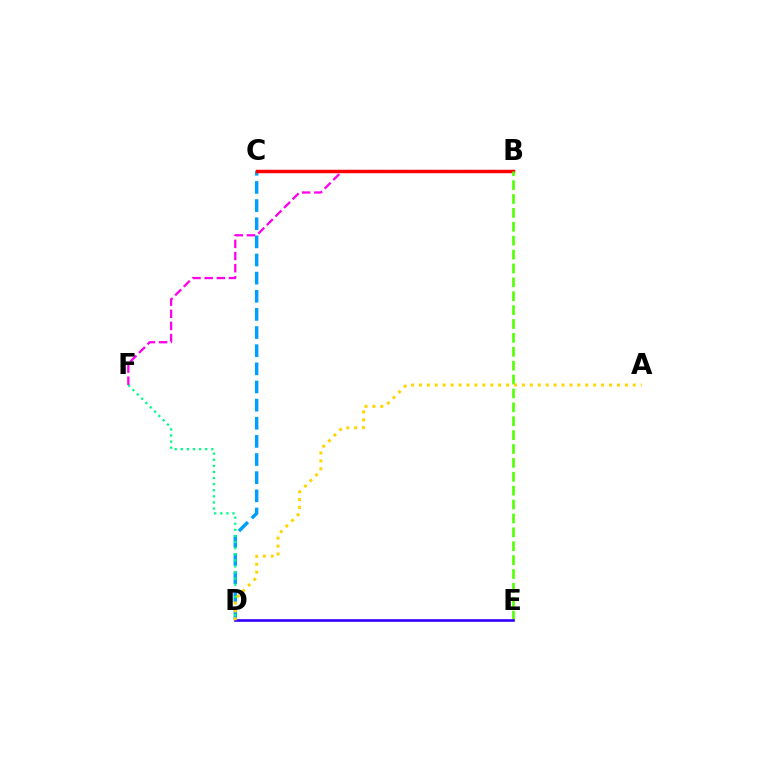{('C', 'D'): [{'color': '#009eff', 'line_style': 'dashed', 'thickness': 2.46}], ('D', 'F'): [{'color': '#00ff86', 'line_style': 'dotted', 'thickness': 1.66}], ('B', 'F'): [{'color': '#ff00ed', 'line_style': 'dashed', 'thickness': 1.65}], ('B', 'C'): [{'color': '#ff0000', 'line_style': 'solid', 'thickness': 2.49}], ('B', 'E'): [{'color': '#4fff00', 'line_style': 'dashed', 'thickness': 1.89}], ('D', 'E'): [{'color': '#3700ff', 'line_style': 'solid', 'thickness': 1.9}], ('A', 'D'): [{'color': '#ffd500', 'line_style': 'dotted', 'thickness': 2.15}]}